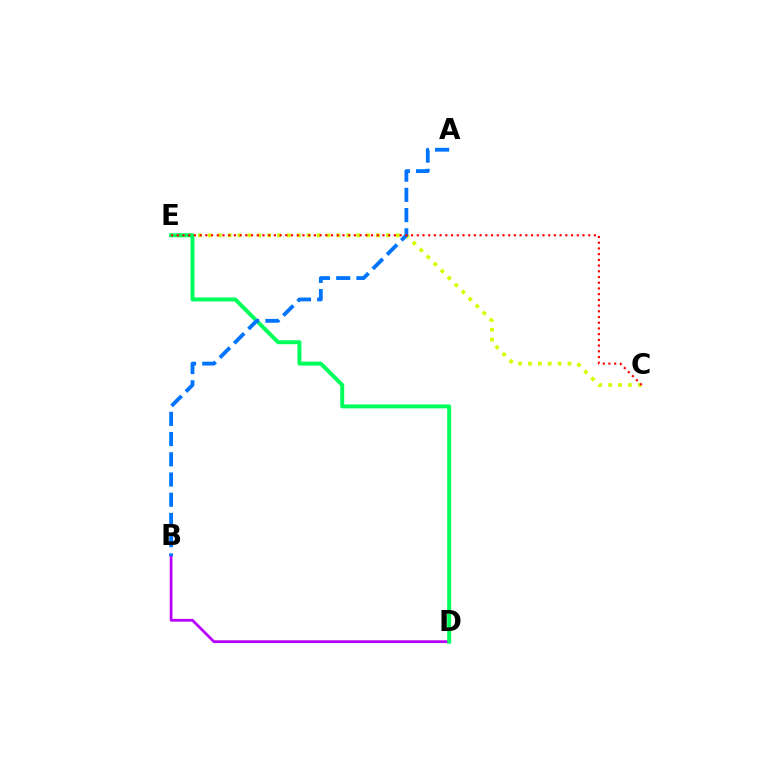{('B', 'D'): [{'color': '#b900ff', 'line_style': 'solid', 'thickness': 1.98}], ('C', 'E'): [{'color': '#d1ff00', 'line_style': 'dotted', 'thickness': 2.69}, {'color': '#ff0000', 'line_style': 'dotted', 'thickness': 1.55}], ('D', 'E'): [{'color': '#00ff5c', 'line_style': 'solid', 'thickness': 2.84}], ('A', 'B'): [{'color': '#0074ff', 'line_style': 'dashed', 'thickness': 2.75}]}